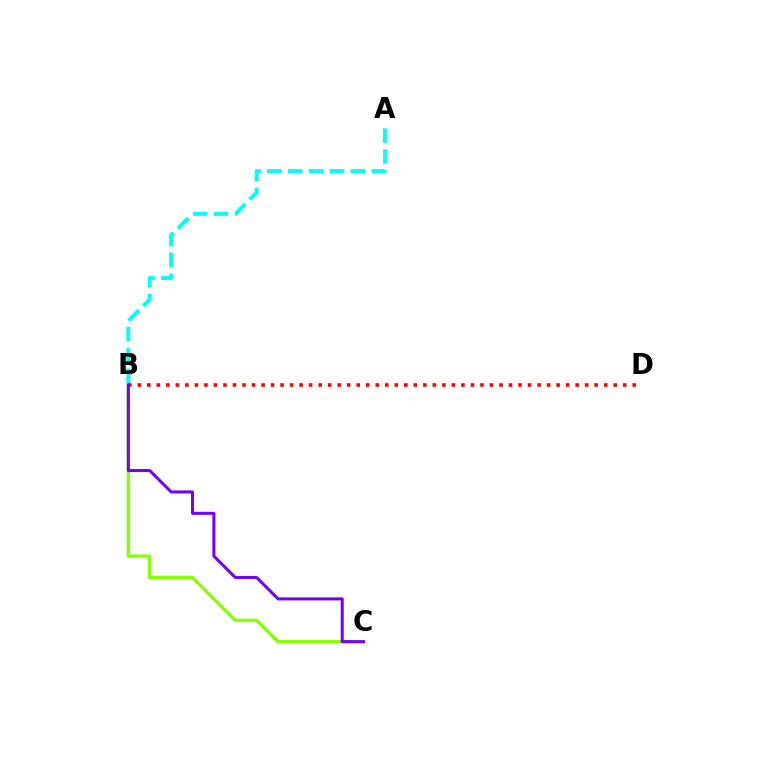{('B', 'C'): [{'color': '#84ff00', 'line_style': 'solid', 'thickness': 2.38}, {'color': '#7200ff', 'line_style': 'solid', 'thickness': 2.18}], ('A', 'B'): [{'color': '#00fff6', 'line_style': 'dashed', 'thickness': 2.84}], ('B', 'D'): [{'color': '#ff0000', 'line_style': 'dotted', 'thickness': 2.59}]}